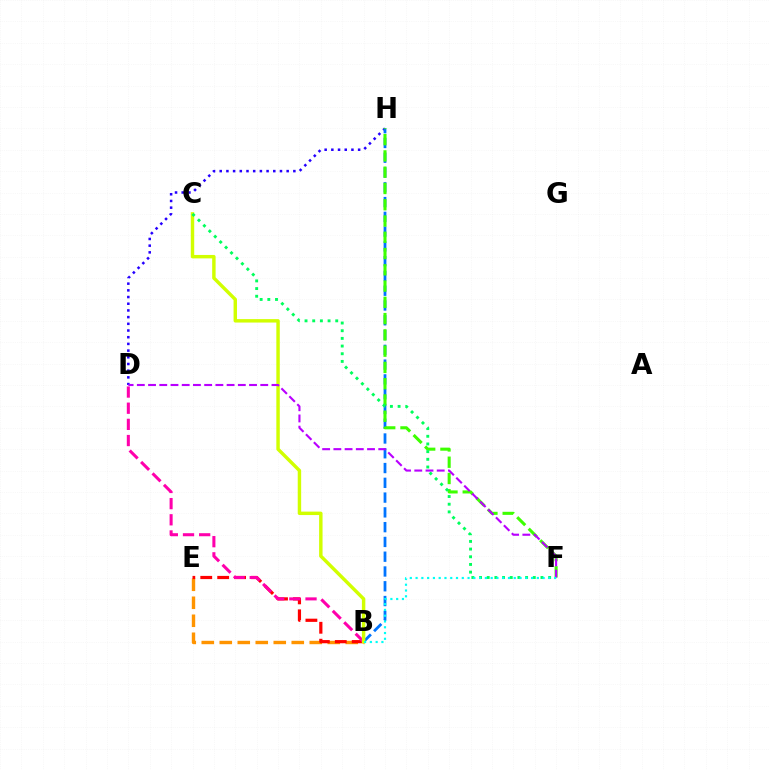{('D', 'H'): [{'color': '#2500ff', 'line_style': 'dotted', 'thickness': 1.82}], ('B', 'E'): [{'color': '#ff9400', 'line_style': 'dashed', 'thickness': 2.45}, {'color': '#ff0000', 'line_style': 'dashed', 'thickness': 2.3}], ('B', 'D'): [{'color': '#ff00ac', 'line_style': 'dashed', 'thickness': 2.2}], ('B', 'H'): [{'color': '#0074ff', 'line_style': 'dashed', 'thickness': 2.01}], ('B', 'C'): [{'color': '#d1ff00', 'line_style': 'solid', 'thickness': 2.47}], ('F', 'H'): [{'color': '#3dff00', 'line_style': 'dashed', 'thickness': 2.21}], ('C', 'F'): [{'color': '#00ff5c', 'line_style': 'dotted', 'thickness': 2.09}], ('D', 'F'): [{'color': '#b900ff', 'line_style': 'dashed', 'thickness': 1.52}], ('B', 'F'): [{'color': '#00fff6', 'line_style': 'dotted', 'thickness': 1.57}]}